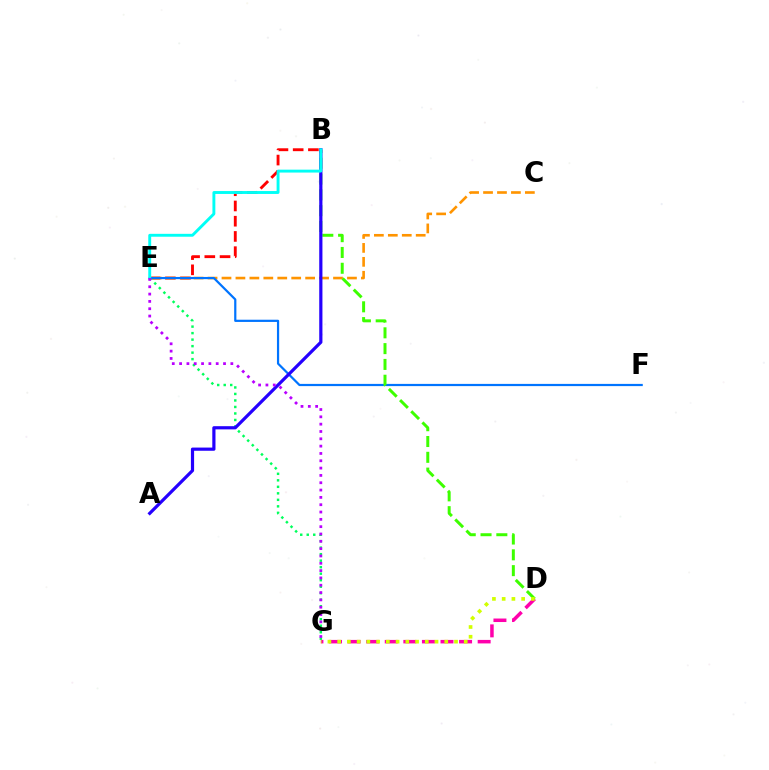{('B', 'E'): [{'color': '#ff0000', 'line_style': 'dashed', 'thickness': 2.07}, {'color': '#00fff6', 'line_style': 'solid', 'thickness': 2.09}], ('C', 'E'): [{'color': '#ff9400', 'line_style': 'dashed', 'thickness': 1.89}], ('E', 'G'): [{'color': '#00ff5c', 'line_style': 'dotted', 'thickness': 1.77}, {'color': '#b900ff', 'line_style': 'dotted', 'thickness': 1.99}], ('E', 'F'): [{'color': '#0074ff', 'line_style': 'solid', 'thickness': 1.59}], ('D', 'G'): [{'color': '#ff00ac', 'line_style': 'dashed', 'thickness': 2.52}, {'color': '#d1ff00', 'line_style': 'dotted', 'thickness': 2.65}], ('B', 'D'): [{'color': '#3dff00', 'line_style': 'dashed', 'thickness': 2.15}], ('A', 'B'): [{'color': '#2500ff', 'line_style': 'solid', 'thickness': 2.3}]}